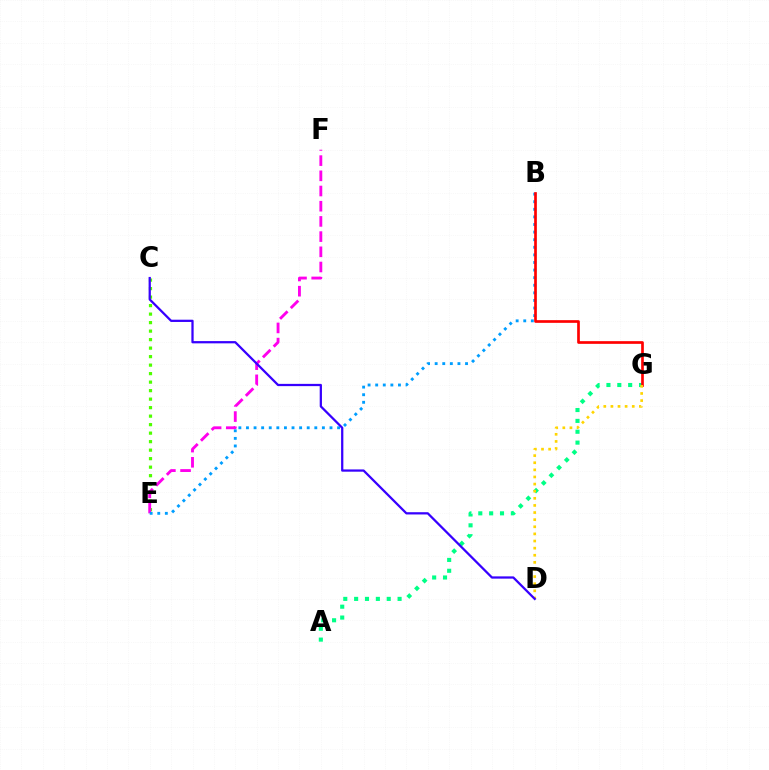{('C', 'E'): [{'color': '#4fff00', 'line_style': 'dotted', 'thickness': 2.31}], ('E', 'F'): [{'color': '#ff00ed', 'line_style': 'dashed', 'thickness': 2.06}], ('A', 'G'): [{'color': '#00ff86', 'line_style': 'dotted', 'thickness': 2.95}], ('B', 'E'): [{'color': '#009eff', 'line_style': 'dotted', 'thickness': 2.06}], ('B', 'G'): [{'color': '#ff0000', 'line_style': 'solid', 'thickness': 1.93}], ('D', 'G'): [{'color': '#ffd500', 'line_style': 'dotted', 'thickness': 1.93}], ('C', 'D'): [{'color': '#3700ff', 'line_style': 'solid', 'thickness': 1.62}]}